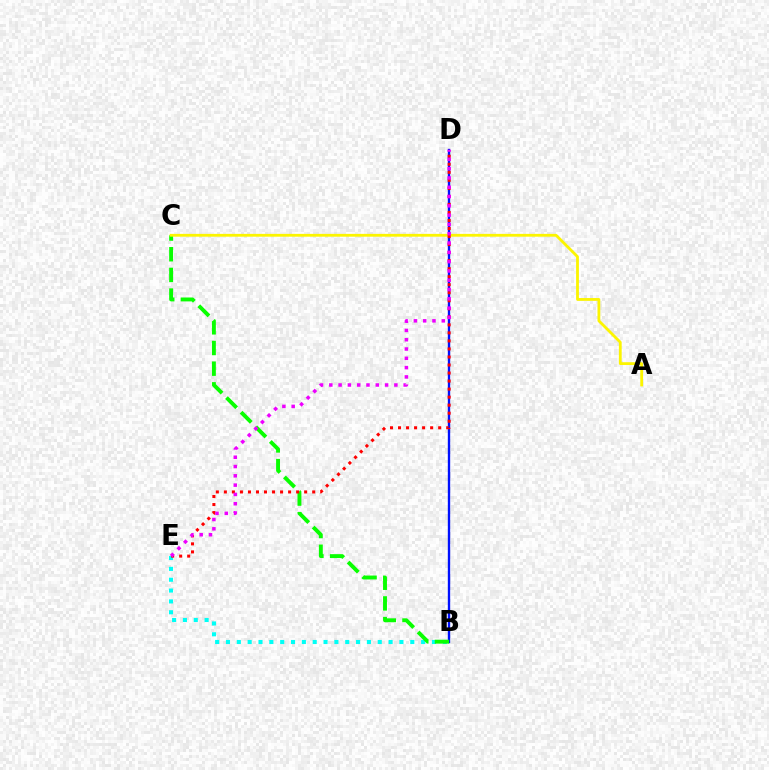{('B', 'E'): [{'color': '#00fff6', 'line_style': 'dotted', 'thickness': 2.95}], ('B', 'D'): [{'color': '#0010ff', 'line_style': 'solid', 'thickness': 1.7}], ('B', 'C'): [{'color': '#08ff00', 'line_style': 'dashed', 'thickness': 2.81}], ('A', 'C'): [{'color': '#fcf500', 'line_style': 'solid', 'thickness': 2.02}], ('D', 'E'): [{'color': '#ff0000', 'line_style': 'dotted', 'thickness': 2.18}, {'color': '#ee00ff', 'line_style': 'dotted', 'thickness': 2.53}]}